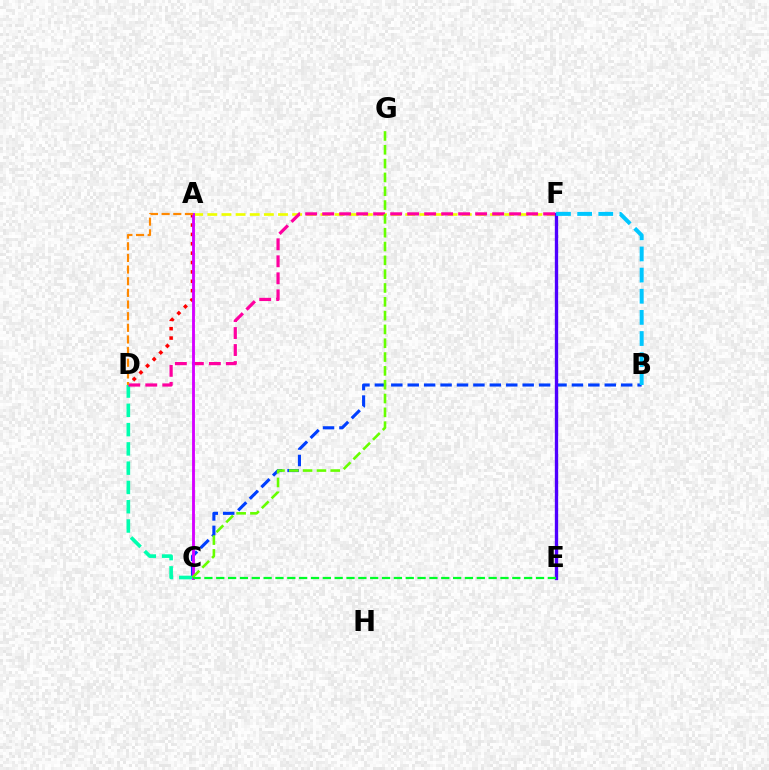{('B', 'C'): [{'color': '#003fff', 'line_style': 'dashed', 'thickness': 2.23}], ('A', 'F'): [{'color': '#eeff00', 'line_style': 'dashed', 'thickness': 1.92}], ('E', 'F'): [{'color': '#4f00ff', 'line_style': 'solid', 'thickness': 2.41}], ('A', 'D'): [{'color': '#ff0000', 'line_style': 'dotted', 'thickness': 2.55}, {'color': '#ff8800', 'line_style': 'dashed', 'thickness': 1.58}], ('C', 'D'): [{'color': '#00ffaf', 'line_style': 'dashed', 'thickness': 2.62}], ('D', 'F'): [{'color': '#ff00a0', 'line_style': 'dashed', 'thickness': 2.31}], ('A', 'C'): [{'color': '#d600ff', 'line_style': 'solid', 'thickness': 2.07}], ('C', 'G'): [{'color': '#66ff00', 'line_style': 'dashed', 'thickness': 1.88}], ('B', 'F'): [{'color': '#00c7ff', 'line_style': 'dashed', 'thickness': 2.87}], ('C', 'E'): [{'color': '#00ff27', 'line_style': 'dashed', 'thickness': 1.61}]}